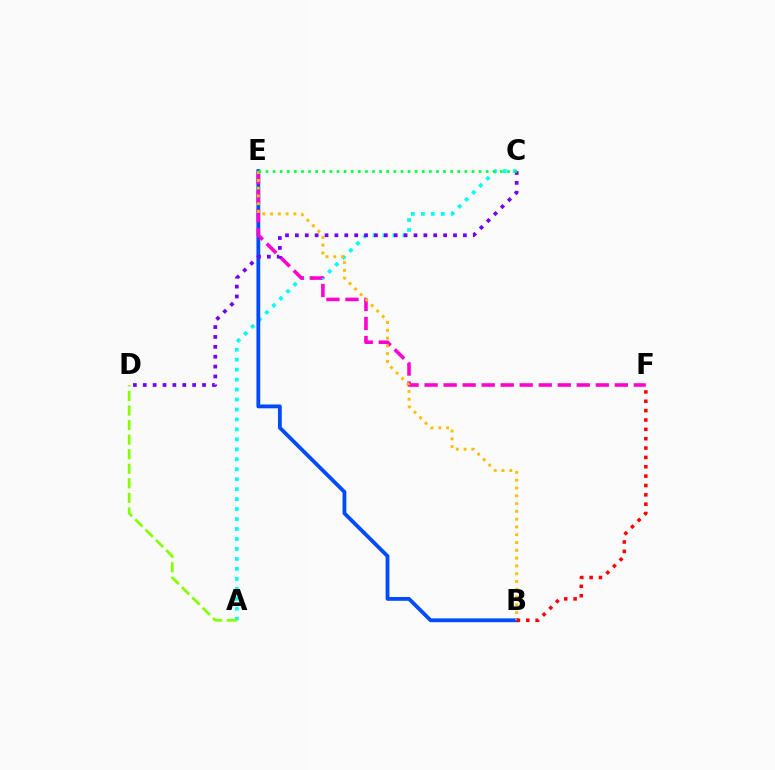{('A', 'C'): [{'color': '#00fff6', 'line_style': 'dotted', 'thickness': 2.71}], ('B', 'E'): [{'color': '#004bff', 'line_style': 'solid', 'thickness': 2.74}, {'color': '#ffbd00', 'line_style': 'dotted', 'thickness': 2.12}], ('A', 'D'): [{'color': '#84ff00', 'line_style': 'dashed', 'thickness': 1.98}], ('E', 'F'): [{'color': '#ff00cf', 'line_style': 'dashed', 'thickness': 2.58}], ('C', 'D'): [{'color': '#7200ff', 'line_style': 'dotted', 'thickness': 2.69}], ('B', 'F'): [{'color': '#ff0000', 'line_style': 'dotted', 'thickness': 2.54}], ('C', 'E'): [{'color': '#00ff39', 'line_style': 'dotted', 'thickness': 1.93}]}